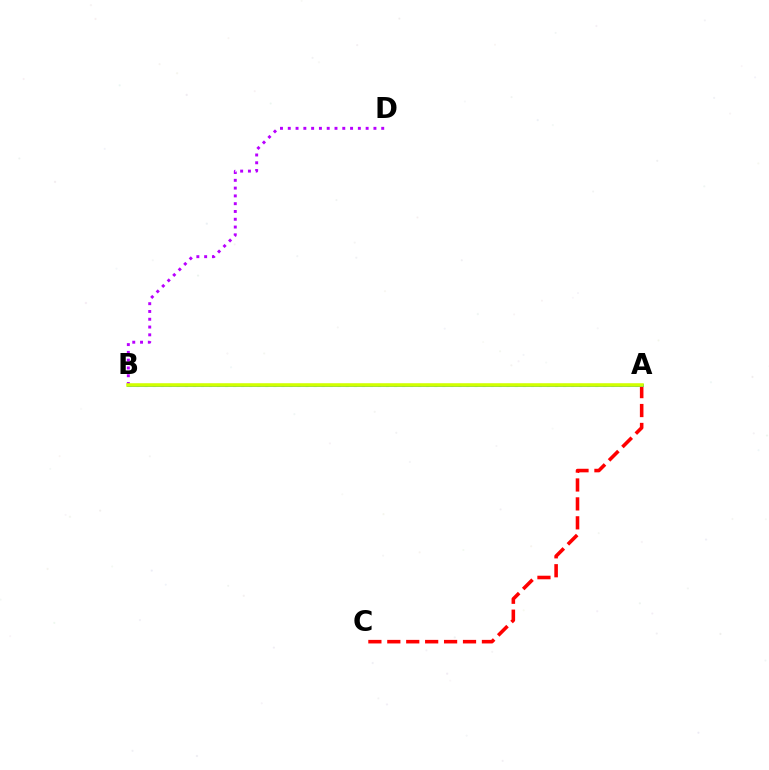{('A', 'B'): [{'color': '#00ff5c', 'line_style': 'dotted', 'thickness': 2.19}, {'color': '#0074ff', 'line_style': 'solid', 'thickness': 2.03}, {'color': '#d1ff00', 'line_style': 'solid', 'thickness': 2.57}], ('B', 'D'): [{'color': '#b900ff', 'line_style': 'dotted', 'thickness': 2.12}], ('A', 'C'): [{'color': '#ff0000', 'line_style': 'dashed', 'thickness': 2.57}]}